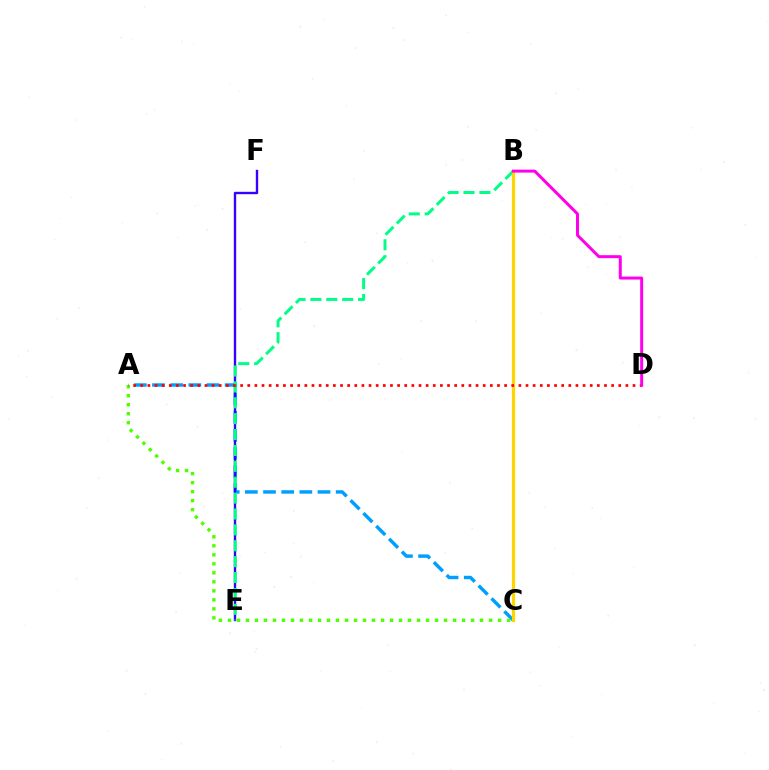{('A', 'C'): [{'color': '#009eff', 'line_style': 'dashed', 'thickness': 2.47}, {'color': '#4fff00', 'line_style': 'dotted', 'thickness': 2.45}], ('E', 'F'): [{'color': '#3700ff', 'line_style': 'solid', 'thickness': 1.71}], ('B', 'E'): [{'color': '#00ff86', 'line_style': 'dashed', 'thickness': 2.16}], ('B', 'C'): [{'color': '#ffd500', 'line_style': 'solid', 'thickness': 2.33}], ('A', 'D'): [{'color': '#ff0000', 'line_style': 'dotted', 'thickness': 1.94}], ('B', 'D'): [{'color': '#ff00ed', 'line_style': 'solid', 'thickness': 2.15}]}